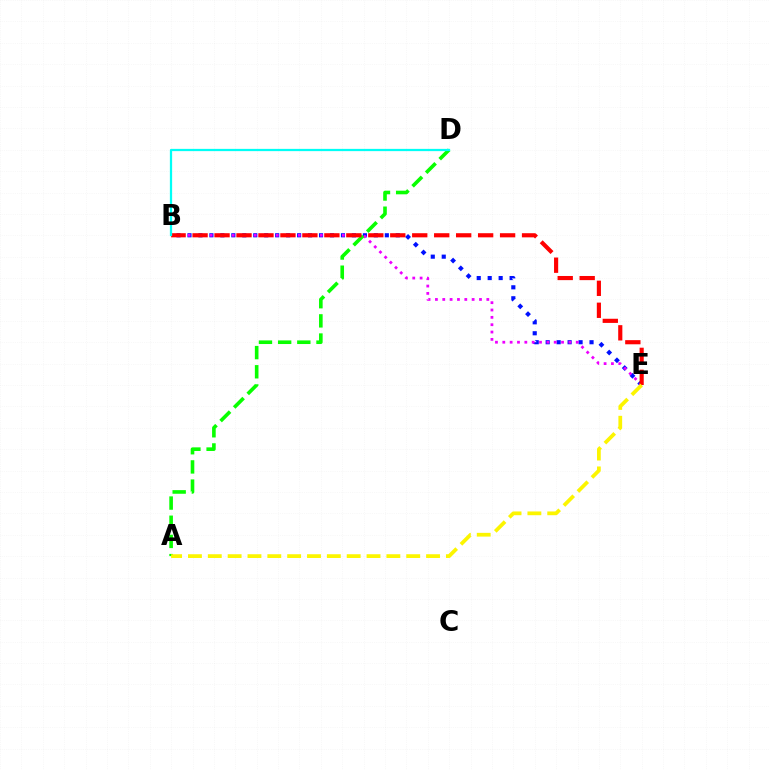{('B', 'E'): [{'color': '#0010ff', 'line_style': 'dotted', 'thickness': 2.98}, {'color': '#ee00ff', 'line_style': 'dotted', 'thickness': 2.0}, {'color': '#ff0000', 'line_style': 'dashed', 'thickness': 2.98}], ('A', 'D'): [{'color': '#08ff00', 'line_style': 'dashed', 'thickness': 2.61}], ('A', 'E'): [{'color': '#fcf500', 'line_style': 'dashed', 'thickness': 2.7}], ('B', 'D'): [{'color': '#00fff6', 'line_style': 'solid', 'thickness': 1.62}]}